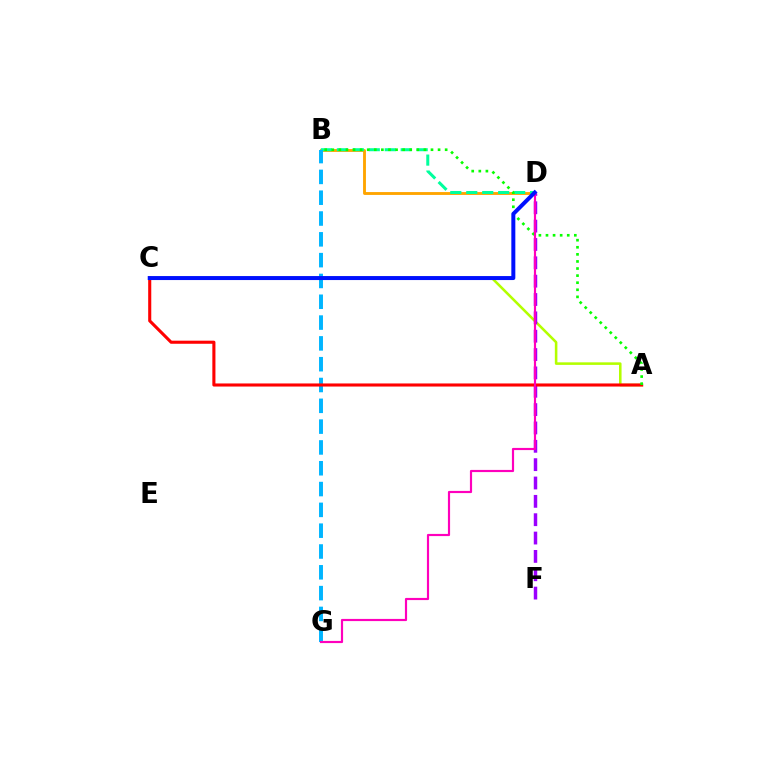{('B', 'D'): [{'color': '#ffa500', 'line_style': 'solid', 'thickness': 2.06}, {'color': '#00ff9d', 'line_style': 'dashed', 'thickness': 2.17}], ('A', 'C'): [{'color': '#b3ff00', 'line_style': 'solid', 'thickness': 1.84}, {'color': '#ff0000', 'line_style': 'solid', 'thickness': 2.22}], ('D', 'F'): [{'color': '#9b00ff', 'line_style': 'dashed', 'thickness': 2.49}], ('B', 'G'): [{'color': '#00b5ff', 'line_style': 'dashed', 'thickness': 2.83}], ('A', 'B'): [{'color': '#08ff00', 'line_style': 'dotted', 'thickness': 1.93}], ('D', 'G'): [{'color': '#ff00bd', 'line_style': 'solid', 'thickness': 1.56}], ('C', 'D'): [{'color': '#0010ff', 'line_style': 'solid', 'thickness': 2.87}]}